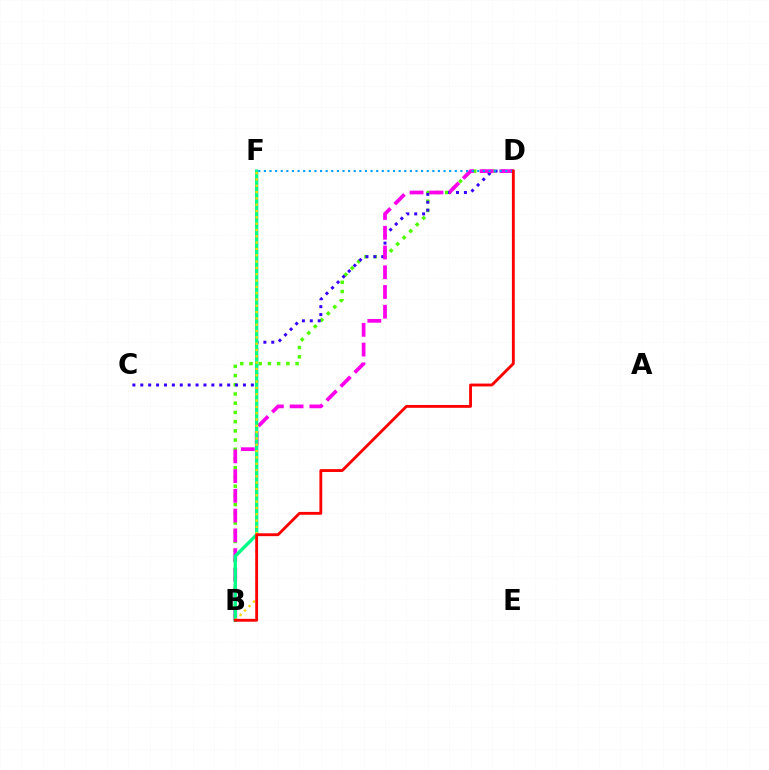{('B', 'D'): [{'color': '#4fff00', 'line_style': 'dotted', 'thickness': 2.5}, {'color': '#ff00ed', 'line_style': 'dashed', 'thickness': 2.68}, {'color': '#ff0000', 'line_style': 'solid', 'thickness': 2.05}], ('C', 'D'): [{'color': '#3700ff', 'line_style': 'dotted', 'thickness': 2.15}], ('B', 'F'): [{'color': '#00ff86', 'line_style': 'solid', 'thickness': 2.41}, {'color': '#ffd500', 'line_style': 'dotted', 'thickness': 1.72}], ('D', 'F'): [{'color': '#009eff', 'line_style': 'dotted', 'thickness': 1.53}]}